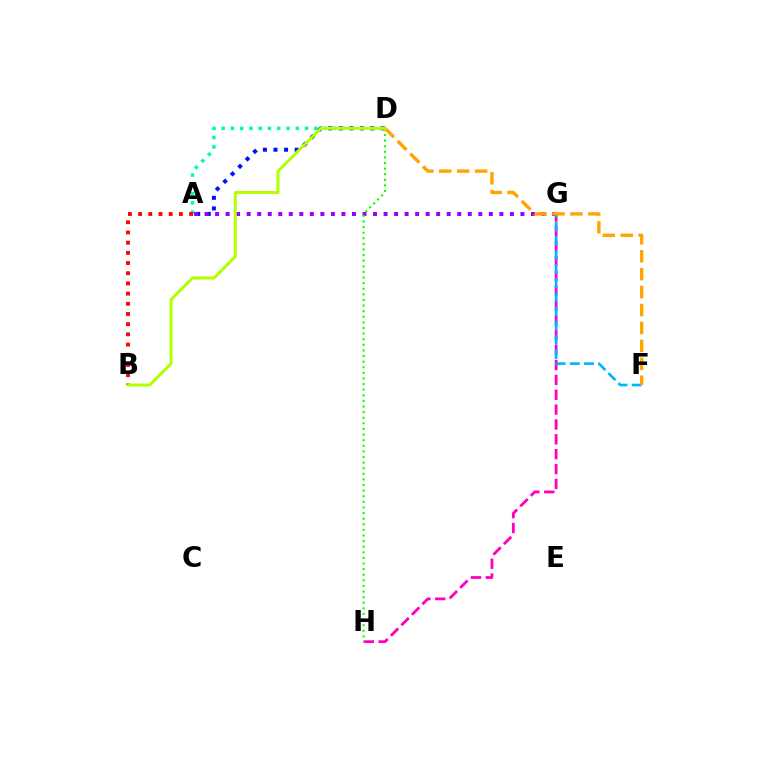{('G', 'H'): [{'color': '#ff00bd', 'line_style': 'dashed', 'thickness': 2.02}], ('A', 'D'): [{'color': '#00ff9d', 'line_style': 'dotted', 'thickness': 2.52}, {'color': '#0010ff', 'line_style': 'dotted', 'thickness': 2.87}], ('A', 'G'): [{'color': '#9b00ff', 'line_style': 'dotted', 'thickness': 2.86}], ('F', 'G'): [{'color': '#00b5ff', 'line_style': 'dashed', 'thickness': 1.92}], ('D', 'H'): [{'color': '#08ff00', 'line_style': 'dotted', 'thickness': 1.52}], ('A', 'B'): [{'color': '#ff0000', 'line_style': 'dotted', 'thickness': 2.77}], ('D', 'F'): [{'color': '#ffa500', 'line_style': 'dashed', 'thickness': 2.44}], ('B', 'D'): [{'color': '#b3ff00', 'line_style': 'solid', 'thickness': 2.17}]}